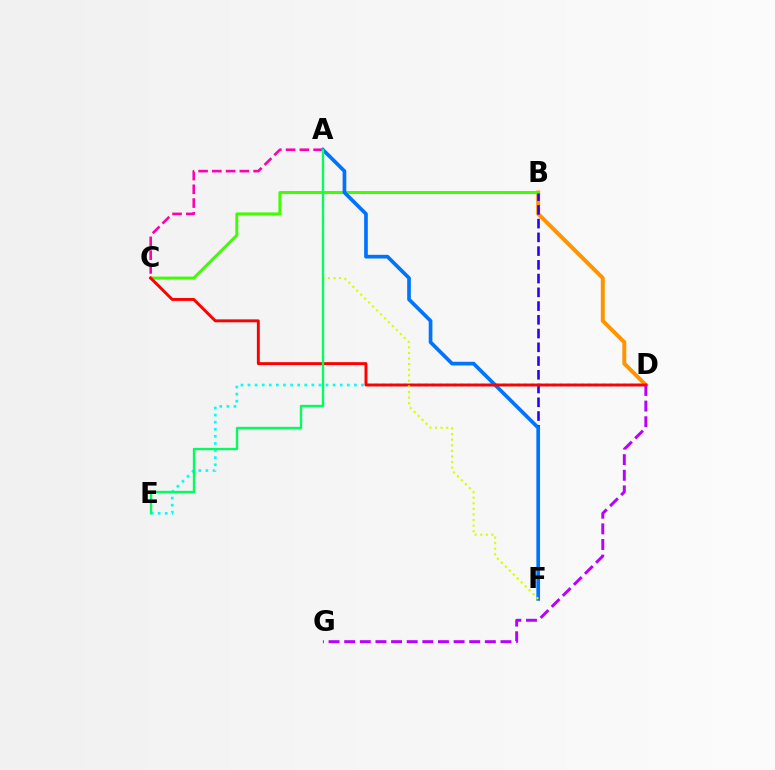{('B', 'D'): [{'color': '#ff9400', 'line_style': 'solid', 'thickness': 2.85}], ('B', 'C'): [{'color': '#3dff00', 'line_style': 'solid', 'thickness': 2.11}], ('D', 'E'): [{'color': '#00fff6', 'line_style': 'dotted', 'thickness': 1.93}], ('B', 'F'): [{'color': '#2500ff', 'line_style': 'dashed', 'thickness': 1.87}], ('A', 'C'): [{'color': '#ff00ac', 'line_style': 'dashed', 'thickness': 1.87}], ('A', 'F'): [{'color': '#0074ff', 'line_style': 'solid', 'thickness': 2.65}, {'color': '#d1ff00', 'line_style': 'dotted', 'thickness': 1.52}], ('C', 'D'): [{'color': '#ff0000', 'line_style': 'solid', 'thickness': 2.11}], ('A', 'E'): [{'color': '#00ff5c', 'line_style': 'solid', 'thickness': 1.7}], ('D', 'G'): [{'color': '#b900ff', 'line_style': 'dashed', 'thickness': 2.12}]}